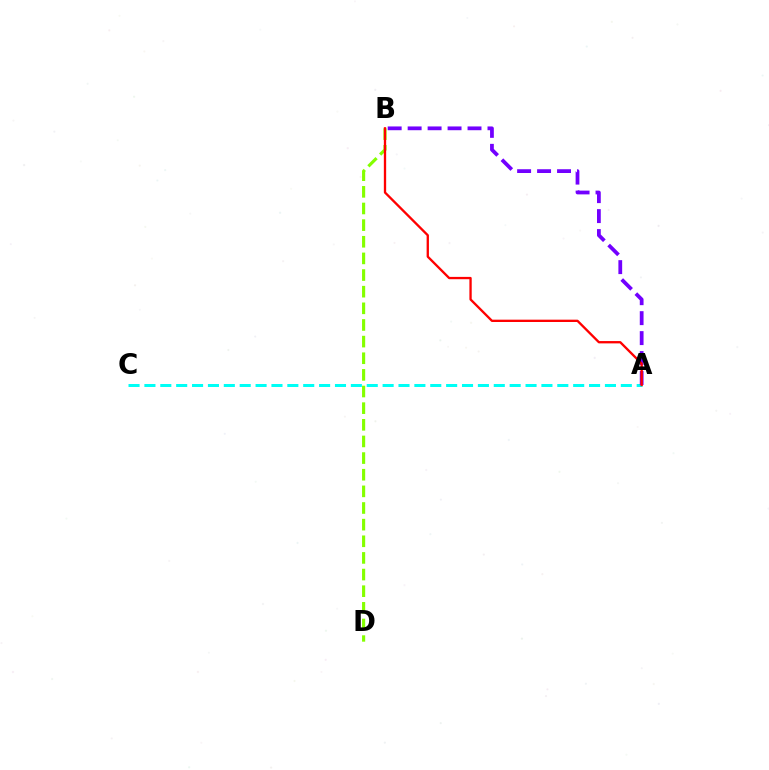{('A', 'C'): [{'color': '#00fff6', 'line_style': 'dashed', 'thickness': 2.16}], ('B', 'D'): [{'color': '#84ff00', 'line_style': 'dashed', 'thickness': 2.26}], ('A', 'B'): [{'color': '#7200ff', 'line_style': 'dashed', 'thickness': 2.71}, {'color': '#ff0000', 'line_style': 'solid', 'thickness': 1.67}]}